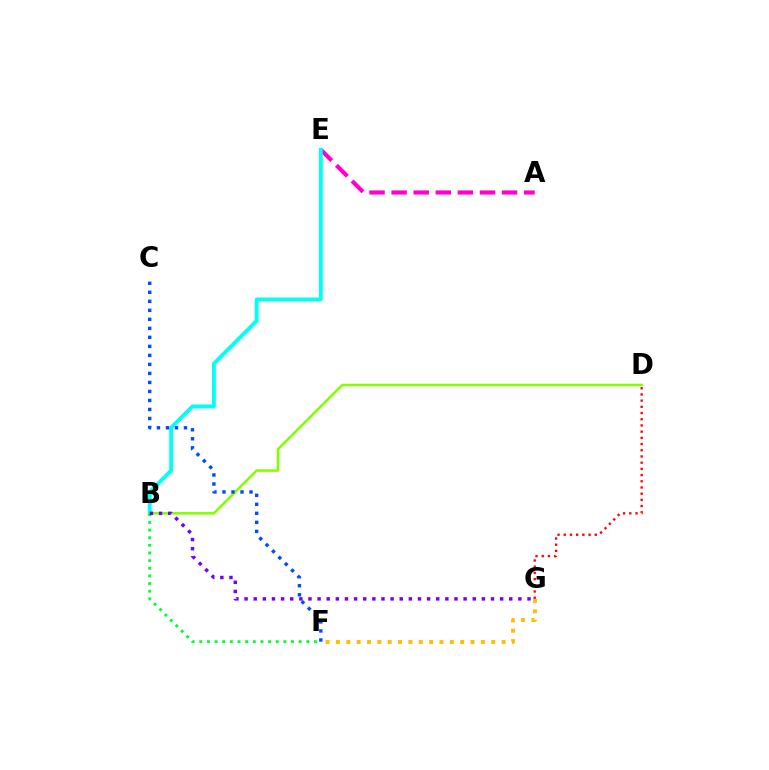{('A', 'E'): [{'color': '#ff00cf', 'line_style': 'dashed', 'thickness': 3.0}], ('B', 'E'): [{'color': '#00fff6', 'line_style': 'solid', 'thickness': 2.78}], ('F', 'G'): [{'color': '#ffbd00', 'line_style': 'dotted', 'thickness': 2.81}], ('B', 'D'): [{'color': '#84ff00', 'line_style': 'solid', 'thickness': 1.84}], ('D', 'G'): [{'color': '#ff0000', 'line_style': 'dotted', 'thickness': 1.69}], ('B', 'F'): [{'color': '#00ff39', 'line_style': 'dotted', 'thickness': 2.08}], ('C', 'F'): [{'color': '#004bff', 'line_style': 'dotted', 'thickness': 2.45}], ('B', 'G'): [{'color': '#7200ff', 'line_style': 'dotted', 'thickness': 2.48}]}